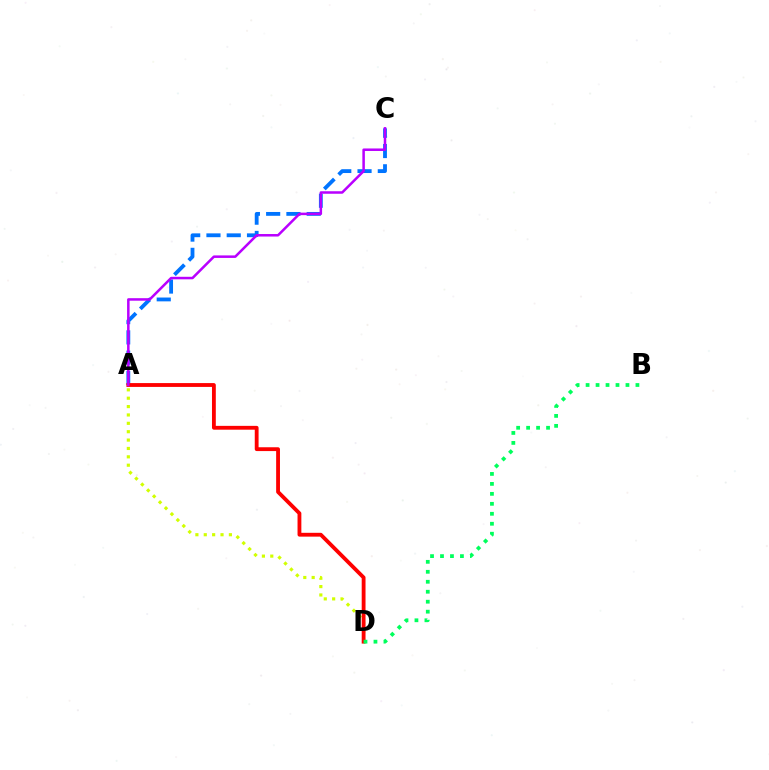{('A', 'D'): [{'color': '#d1ff00', 'line_style': 'dotted', 'thickness': 2.28}, {'color': '#ff0000', 'line_style': 'solid', 'thickness': 2.75}], ('A', 'C'): [{'color': '#0074ff', 'line_style': 'dashed', 'thickness': 2.75}, {'color': '#b900ff', 'line_style': 'solid', 'thickness': 1.81}], ('B', 'D'): [{'color': '#00ff5c', 'line_style': 'dotted', 'thickness': 2.71}]}